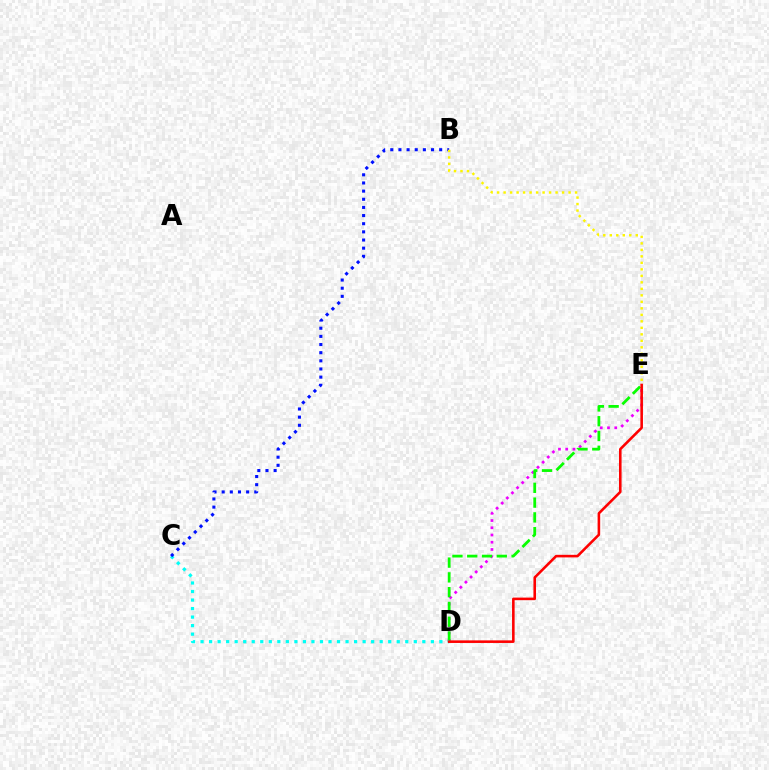{('D', 'E'): [{'color': '#ee00ff', 'line_style': 'dotted', 'thickness': 1.97}, {'color': '#08ff00', 'line_style': 'dashed', 'thickness': 2.01}, {'color': '#ff0000', 'line_style': 'solid', 'thickness': 1.86}], ('C', 'D'): [{'color': '#00fff6', 'line_style': 'dotted', 'thickness': 2.32}], ('B', 'C'): [{'color': '#0010ff', 'line_style': 'dotted', 'thickness': 2.21}], ('B', 'E'): [{'color': '#fcf500', 'line_style': 'dotted', 'thickness': 1.77}]}